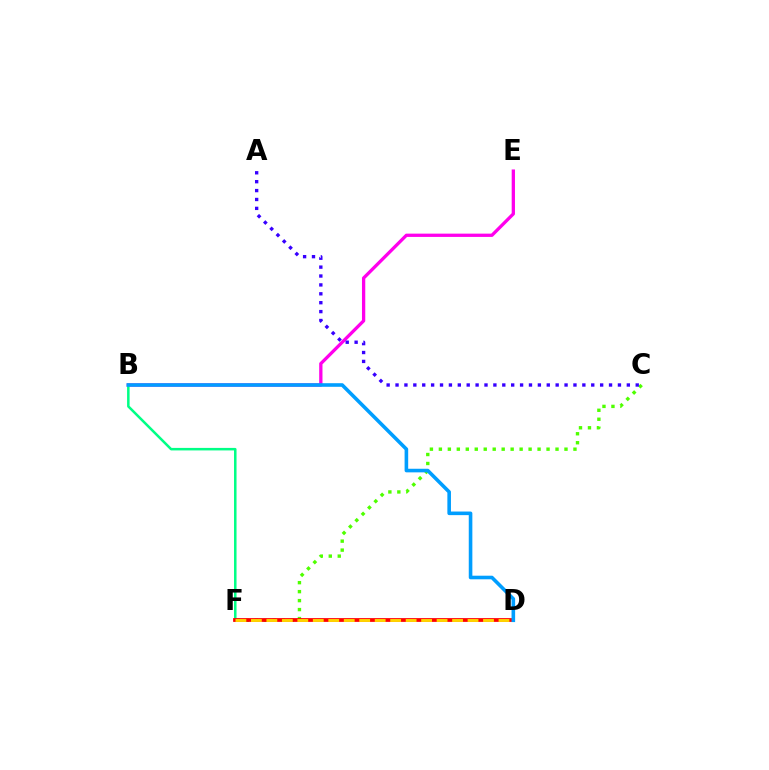{('C', 'F'): [{'color': '#4fff00', 'line_style': 'dotted', 'thickness': 2.44}], ('B', 'E'): [{'color': '#ff00ed', 'line_style': 'solid', 'thickness': 2.37}], ('B', 'F'): [{'color': '#00ff86', 'line_style': 'solid', 'thickness': 1.81}], ('D', 'F'): [{'color': '#ff0000', 'line_style': 'solid', 'thickness': 2.71}, {'color': '#ffd500', 'line_style': 'dashed', 'thickness': 2.1}], ('A', 'C'): [{'color': '#3700ff', 'line_style': 'dotted', 'thickness': 2.42}], ('B', 'D'): [{'color': '#009eff', 'line_style': 'solid', 'thickness': 2.59}]}